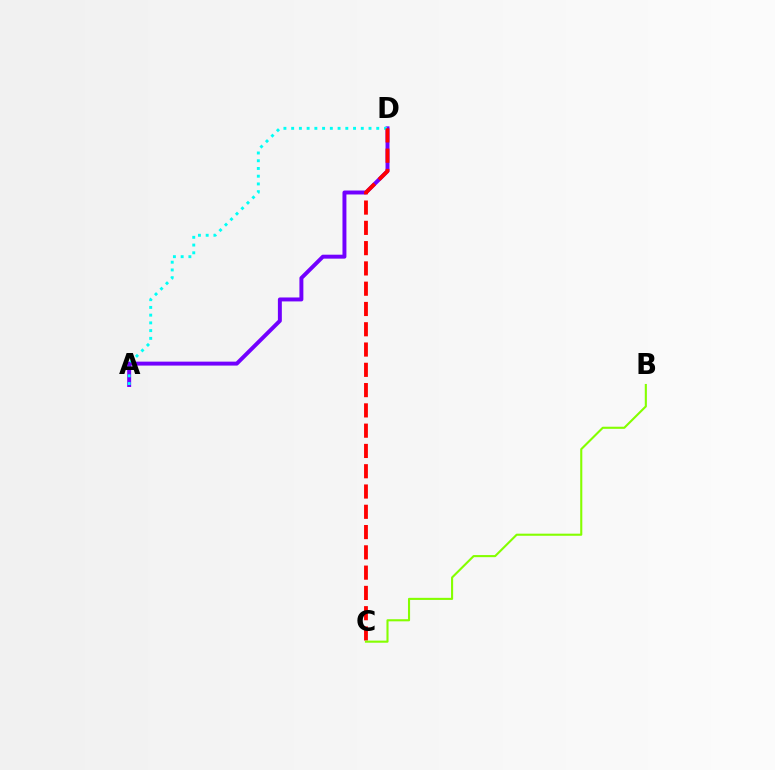{('A', 'D'): [{'color': '#7200ff', 'line_style': 'solid', 'thickness': 2.84}, {'color': '#00fff6', 'line_style': 'dotted', 'thickness': 2.1}], ('C', 'D'): [{'color': '#ff0000', 'line_style': 'dashed', 'thickness': 2.76}], ('B', 'C'): [{'color': '#84ff00', 'line_style': 'solid', 'thickness': 1.52}]}